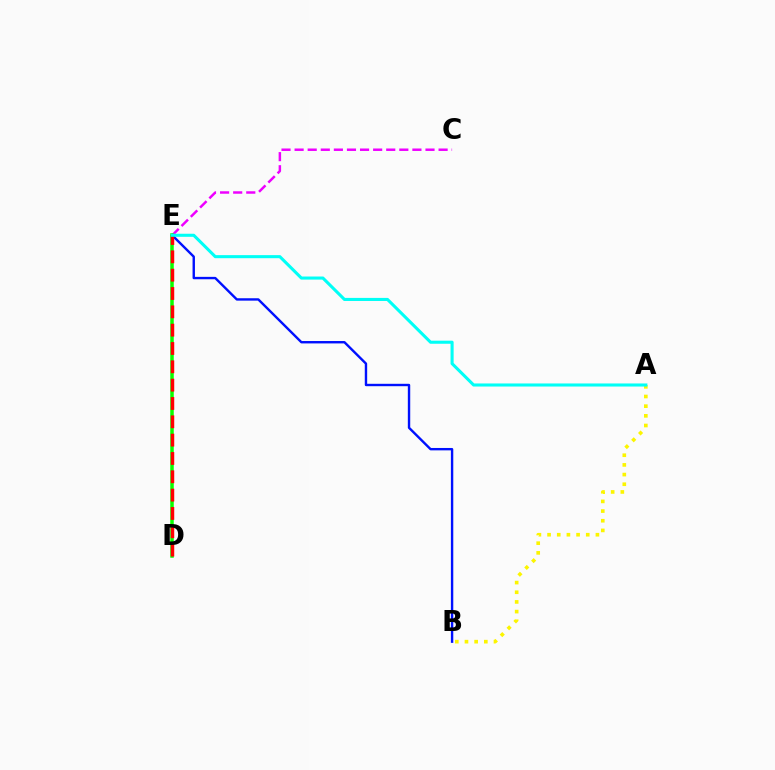{('C', 'E'): [{'color': '#ee00ff', 'line_style': 'dashed', 'thickness': 1.78}], ('B', 'E'): [{'color': '#0010ff', 'line_style': 'solid', 'thickness': 1.73}], ('A', 'B'): [{'color': '#fcf500', 'line_style': 'dotted', 'thickness': 2.63}], ('D', 'E'): [{'color': '#08ff00', 'line_style': 'solid', 'thickness': 2.53}, {'color': '#ff0000', 'line_style': 'dashed', 'thickness': 2.49}], ('A', 'E'): [{'color': '#00fff6', 'line_style': 'solid', 'thickness': 2.21}]}